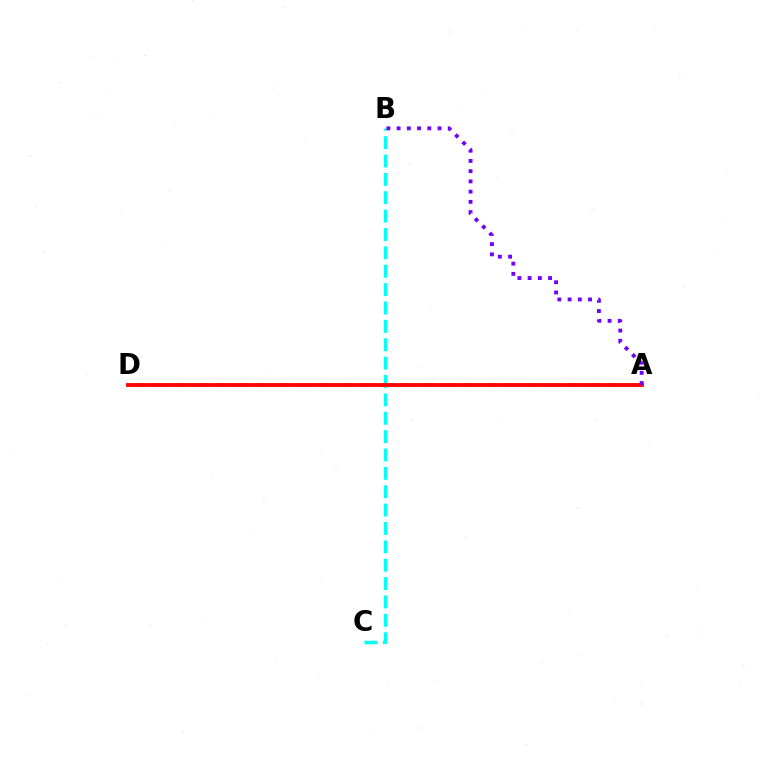{('B', 'C'): [{'color': '#00fff6', 'line_style': 'dashed', 'thickness': 2.5}], ('A', 'D'): [{'color': '#84ff00', 'line_style': 'dashed', 'thickness': 2.81}, {'color': '#ff0000', 'line_style': 'solid', 'thickness': 2.74}], ('A', 'B'): [{'color': '#7200ff', 'line_style': 'dotted', 'thickness': 2.78}]}